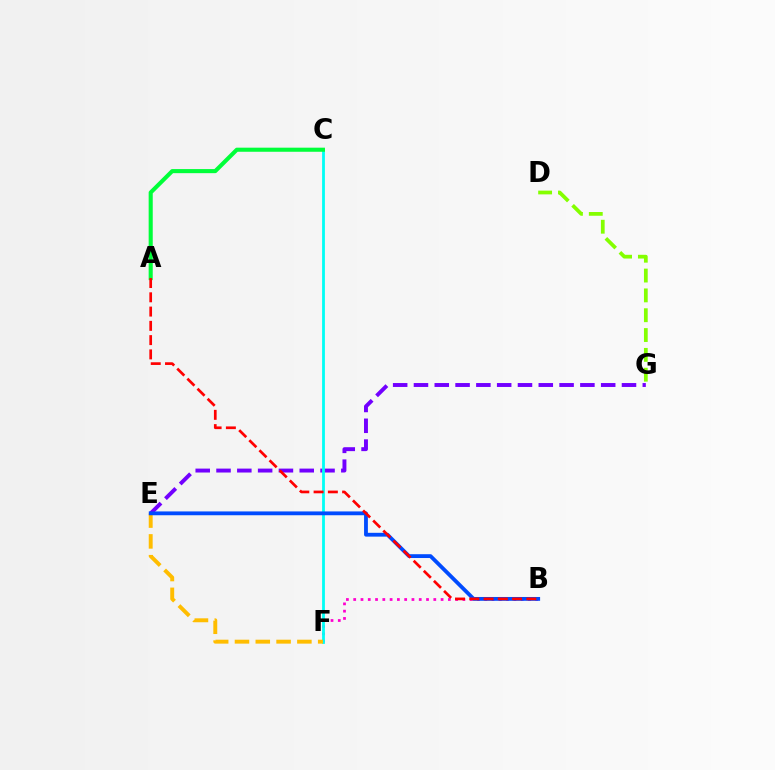{('B', 'F'): [{'color': '#ff00cf', 'line_style': 'dotted', 'thickness': 1.98}], ('E', 'G'): [{'color': '#7200ff', 'line_style': 'dashed', 'thickness': 2.83}], ('C', 'F'): [{'color': '#00fff6', 'line_style': 'solid', 'thickness': 2.01}], ('E', 'F'): [{'color': '#ffbd00', 'line_style': 'dashed', 'thickness': 2.83}], ('D', 'G'): [{'color': '#84ff00', 'line_style': 'dashed', 'thickness': 2.69}], ('B', 'E'): [{'color': '#004bff', 'line_style': 'solid', 'thickness': 2.75}], ('A', 'C'): [{'color': '#00ff39', 'line_style': 'solid', 'thickness': 2.94}], ('A', 'B'): [{'color': '#ff0000', 'line_style': 'dashed', 'thickness': 1.94}]}